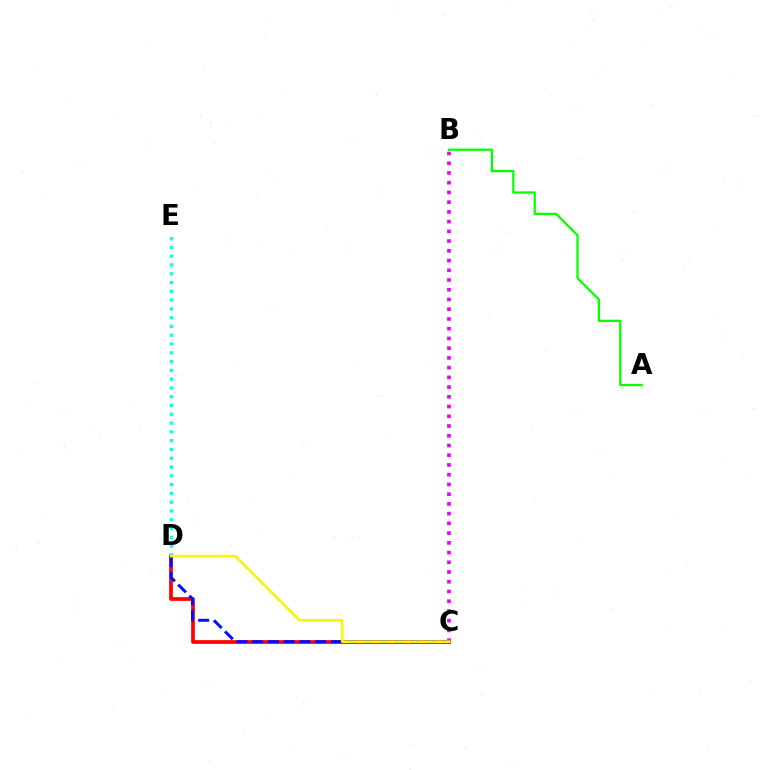{('C', 'D'): [{'color': '#ff0000', 'line_style': 'solid', 'thickness': 2.67}, {'color': '#0010ff', 'line_style': 'dashed', 'thickness': 2.14}, {'color': '#fcf500', 'line_style': 'solid', 'thickness': 1.89}], ('B', 'C'): [{'color': '#ee00ff', 'line_style': 'dotted', 'thickness': 2.64}], ('D', 'E'): [{'color': '#00fff6', 'line_style': 'dotted', 'thickness': 2.39}], ('A', 'B'): [{'color': '#08ff00', 'line_style': 'solid', 'thickness': 1.65}]}